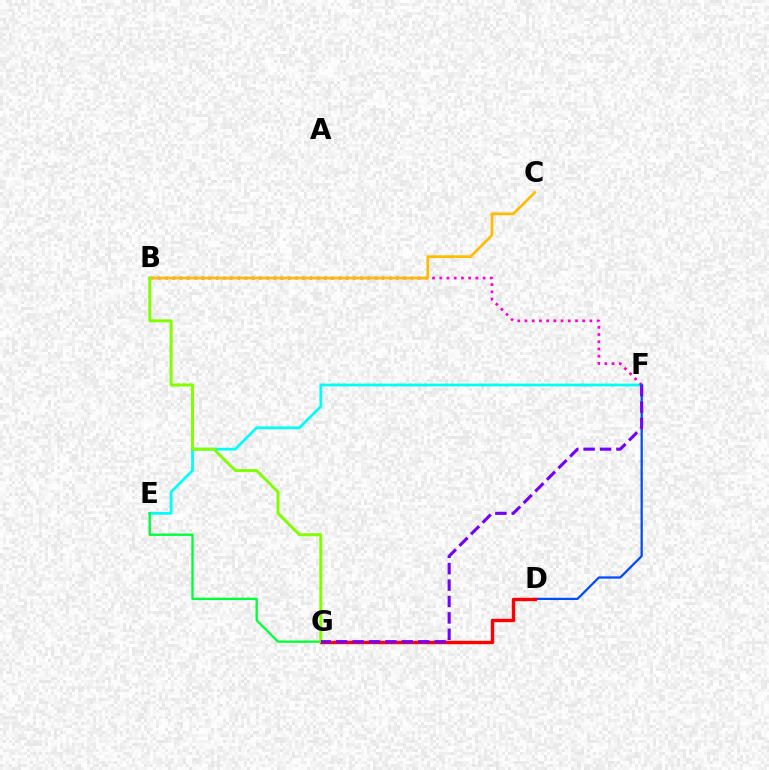{('E', 'F'): [{'color': '#00fff6', 'line_style': 'solid', 'thickness': 1.99}], ('B', 'F'): [{'color': '#ff00cf', 'line_style': 'dotted', 'thickness': 1.96}], ('D', 'F'): [{'color': '#004bff', 'line_style': 'solid', 'thickness': 1.62}], ('E', 'G'): [{'color': '#00ff39', 'line_style': 'solid', 'thickness': 1.68}], ('D', 'G'): [{'color': '#ff0000', 'line_style': 'solid', 'thickness': 2.46}], ('B', 'C'): [{'color': '#ffbd00', 'line_style': 'solid', 'thickness': 1.98}], ('B', 'G'): [{'color': '#84ff00', 'line_style': 'solid', 'thickness': 2.15}], ('F', 'G'): [{'color': '#7200ff', 'line_style': 'dashed', 'thickness': 2.23}]}